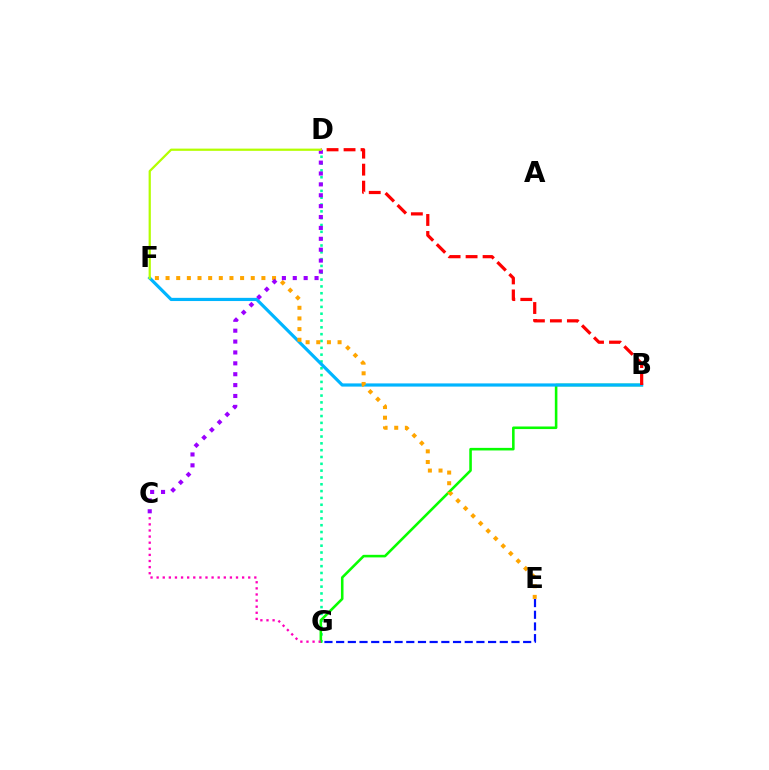{('D', 'G'): [{'color': '#00ff9d', 'line_style': 'dotted', 'thickness': 1.85}], ('B', 'G'): [{'color': '#08ff00', 'line_style': 'solid', 'thickness': 1.86}], ('B', 'F'): [{'color': '#00b5ff', 'line_style': 'solid', 'thickness': 2.3}], ('E', 'F'): [{'color': '#ffa500', 'line_style': 'dotted', 'thickness': 2.89}], ('B', 'D'): [{'color': '#ff0000', 'line_style': 'dashed', 'thickness': 2.31}], ('C', 'D'): [{'color': '#9b00ff', 'line_style': 'dotted', 'thickness': 2.96}], ('C', 'G'): [{'color': '#ff00bd', 'line_style': 'dotted', 'thickness': 1.66}], ('E', 'G'): [{'color': '#0010ff', 'line_style': 'dashed', 'thickness': 1.59}], ('D', 'F'): [{'color': '#b3ff00', 'line_style': 'solid', 'thickness': 1.61}]}